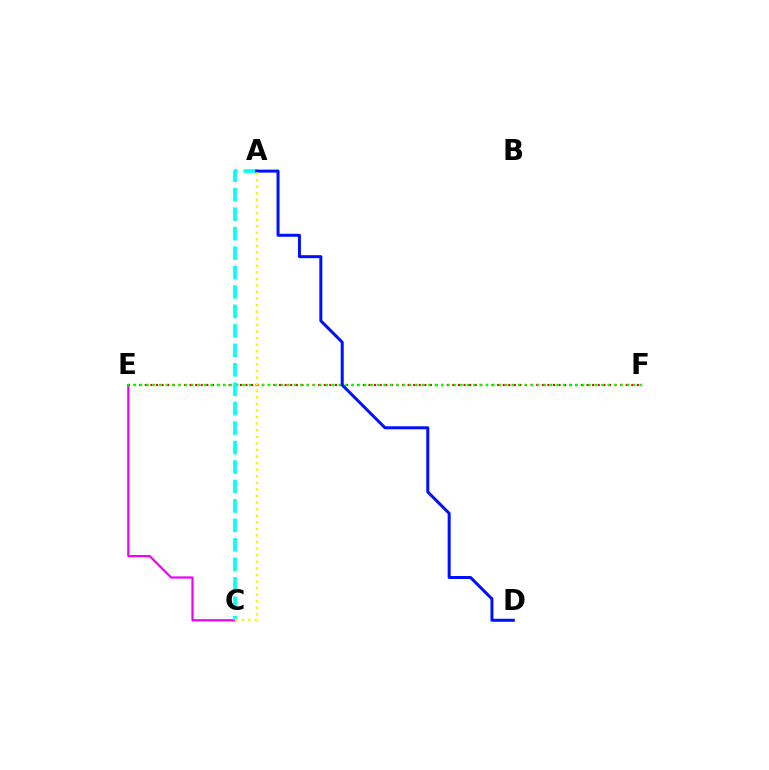{('C', 'E'): [{'color': '#ee00ff', 'line_style': 'solid', 'thickness': 1.59}], ('E', 'F'): [{'color': '#ff0000', 'line_style': 'dotted', 'thickness': 1.52}, {'color': '#08ff00', 'line_style': 'dotted', 'thickness': 1.74}], ('A', 'C'): [{'color': '#00fff6', 'line_style': 'dashed', 'thickness': 2.64}, {'color': '#fcf500', 'line_style': 'dotted', 'thickness': 1.79}], ('A', 'D'): [{'color': '#0010ff', 'line_style': 'solid', 'thickness': 2.16}]}